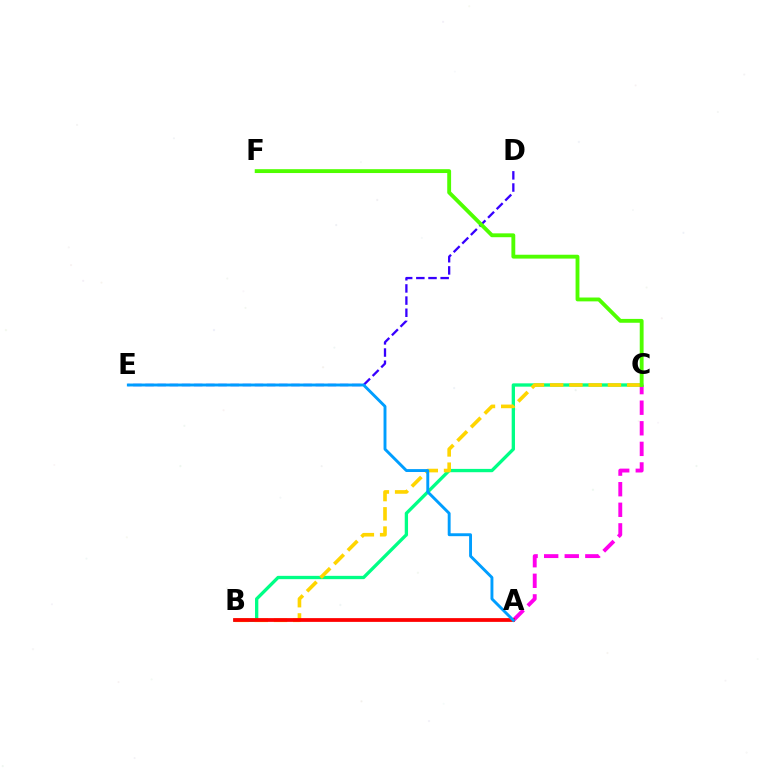{('B', 'C'): [{'color': '#00ff86', 'line_style': 'solid', 'thickness': 2.38}, {'color': '#ffd500', 'line_style': 'dashed', 'thickness': 2.62}], ('D', 'E'): [{'color': '#3700ff', 'line_style': 'dashed', 'thickness': 1.65}], ('A', 'C'): [{'color': '#ff00ed', 'line_style': 'dashed', 'thickness': 2.8}], ('A', 'B'): [{'color': '#ff0000', 'line_style': 'solid', 'thickness': 2.71}], ('A', 'E'): [{'color': '#009eff', 'line_style': 'solid', 'thickness': 2.09}], ('C', 'F'): [{'color': '#4fff00', 'line_style': 'solid', 'thickness': 2.78}]}